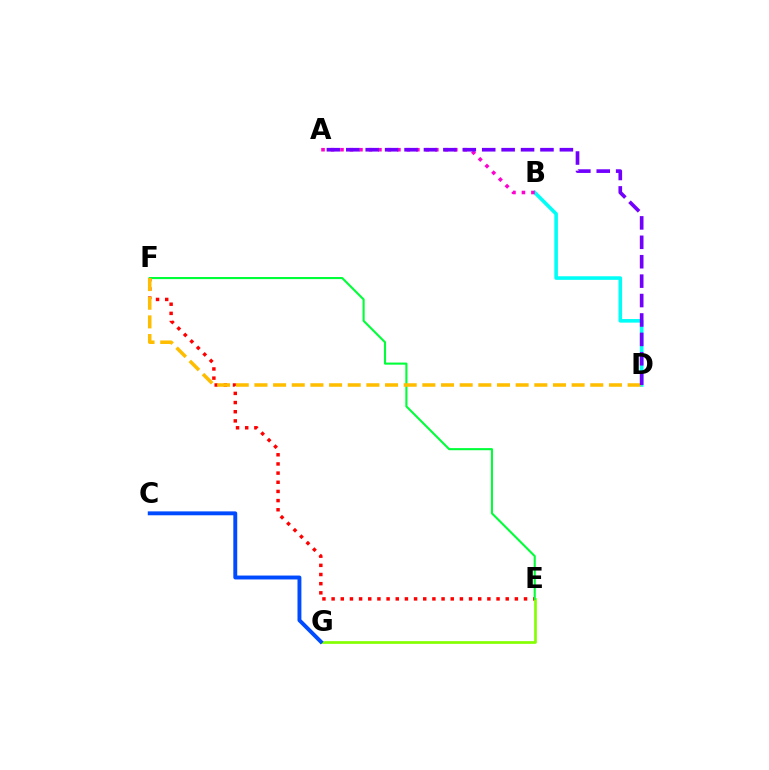{('E', 'F'): [{'color': '#ff0000', 'line_style': 'dotted', 'thickness': 2.49}, {'color': '#00ff39', 'line_style': 'solid', 'thickness': 1.52}], ('E', 'G'): [{'color': '#84ff00', 'line_style': 'solid', 'thickness': 1.94}], ('C', 'G'): [{'color': '#004bff', 'line_style': 'solid', 'thickness': 2.81}], ('B', 'D'): [{'color': '#00fff6', 'line_style': 'solid', 'thickness': 2.59}], ('D', 'F'): [{'color': '#ffbd00', 'line_style': 'dashed', 'thickness': 2.53}], ('A', 'B'): [{'color': '#ff00cf', 'line_style': 'dotted', 'thickness': 2.58}], ('A', 'D'): [{'color': '#7200ff', 'line_style': 'dashed', 'thickness': 2.64}]}